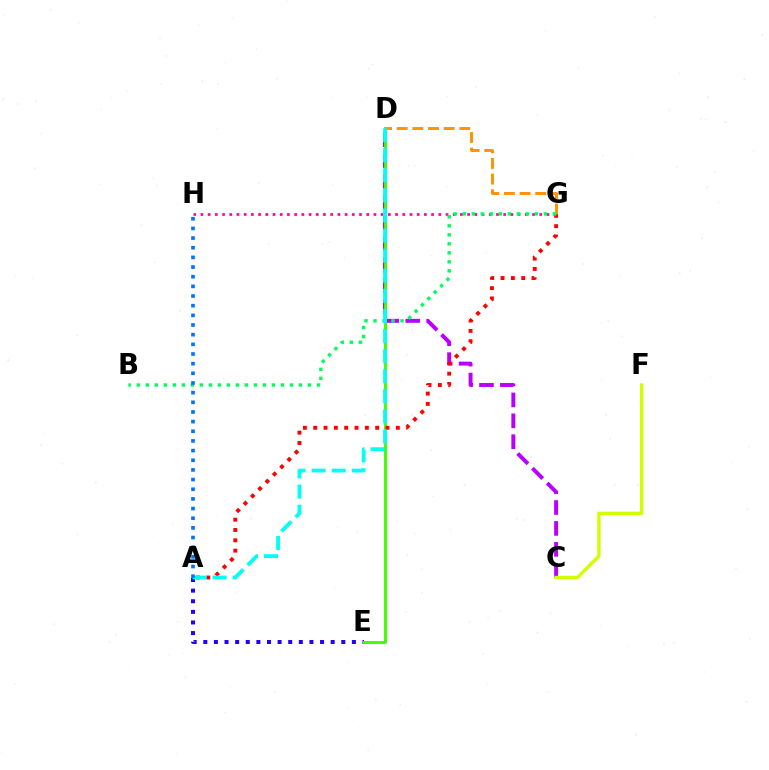{('C', 'D'): [{'color': '#b900ff', 'line_style': 'dashed', 'thickness': 2.84}], ('A', 'E'): [{'color': '#2500ff', 'line_style': 'dotted', 'thickness': 2.88}], ('D', 'E'): [{'color': '#3dff00', 'line_style': 'solid', 'thickness': 2.09}], ('A', 'G'): [{'color': '#ff0000', 'line_style': 'dotted', 'thickness': 2.81}], ('G', 'H'): [{'color': '#ff00ac', 'line_style': 'dotted', 'thickness': 1.96}], ('C', 'F'): [{'color': '#d1ff00', 'line_style': 'solid', 'thickness': 2.43}], ('D', 'G'): [{'color': '#ff9400', 'line_style': 'dashed', 'thickness': 2.13}], ('B', 'G'): [{'color': '#00ff5c', 'line_style': 'dotted', 'thickness': 2.45}], ('A', 'D'): [{'color': '#00fff6', 'line_style': 'dashed', 'thickness': 2.73}], ('A', 'H'): [{'color': '#0074ff', 'line_style': 'dotted', 'thickness': 2.62}]}